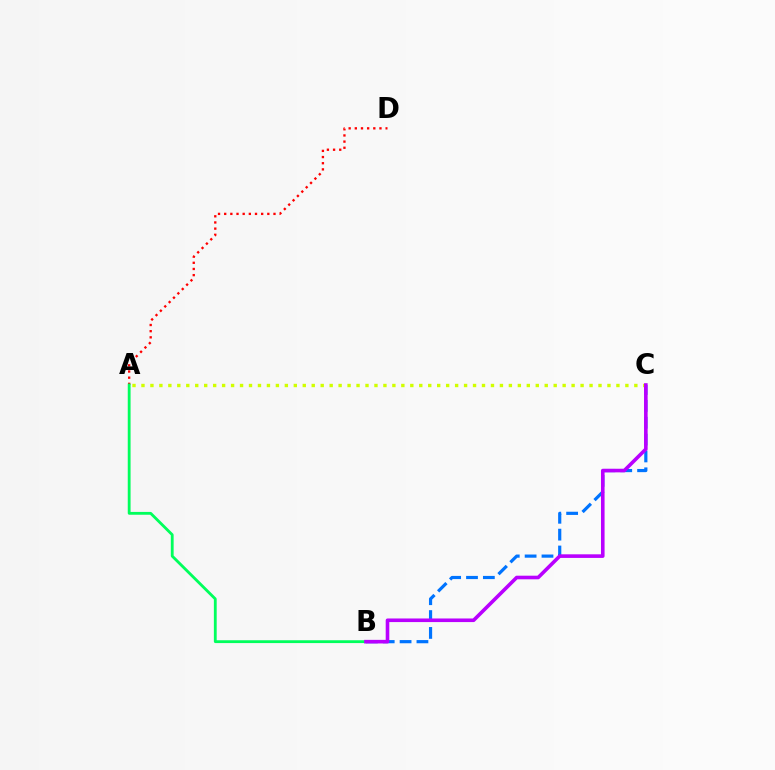{('B', 'C'): [{'color': '#0074ff', 'line_style': 'dashed', 'thickness': 2.29}, {'color': '#b900ff', 'line_style': 'solid', 'thickness': 2.6}], ('A', 'D'): [{'color': '#ff0000', 'line_style': 'dotted', 'thickness': 1.67}], ('A', 'C'): [{'color': '#d1ff00', 'line_style': 'dotted', 'thickness': 2.43}], ('A', 'B'): [{'color': '#00ff5c', 'line_style': 'solid', 'thickness': 2.03}]}